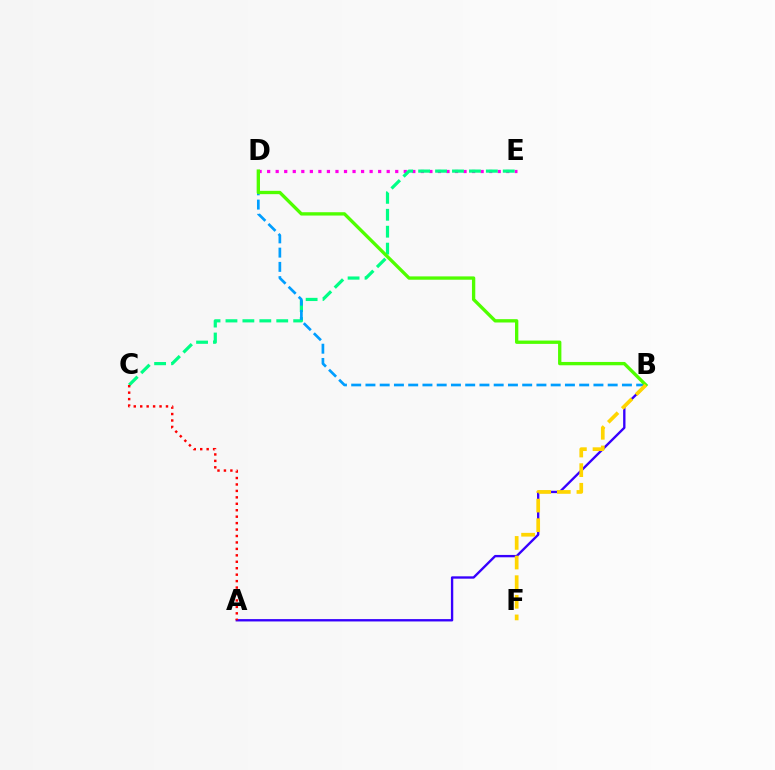{('D', 'E'): [{'color': '#ff00ed', 'line_style': 'dotted', 'thickness': 2.32}], ('A', 'B'): [{'color': '#3700ff', 'line_style': 'solid', 'thickness': 1.69}], ('C', 'E'): [{'color': '#00ff86', 'line_style': 'dashed', 'thickness': 2.3}], ('A', 'C'): [{'color': '#ff0000', 'line_style': 'dotted', 'thickness': 1.75}], ('B', 'D'): [{'color': '#009eff', 'line_style': 'dashed', 'thickness': 1.94}, {'color': '#4fff00', 'line_style': 'solid', 'thickness': 2.4}], ('B', 'F'): [{'color': '#ffd500', 'line_style': 'dashed', 'thickness': 2.67}]}